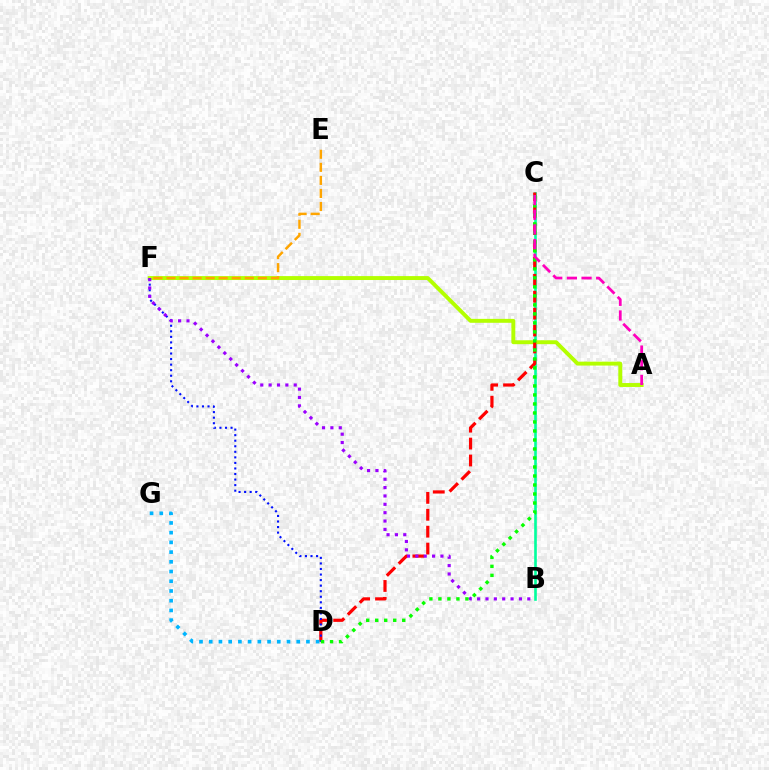{('B', 'C'): [{'color': '#00ff9d', 'line_style': 'solid', 'thickness': 1.89}], ('A', 'F'): [{'color': '#b3ff00', 'line_style': 'solid', 'thickness': 2.82}], ('C', 'D'): [{'color': '#ff0000', 'line_style': 'dashed', 'thickness': 2.3}, {'color': '#08ff00', 'line_style': 'dotted', 'thickness': 2.45}], ('D', 'F'): [{'color': '#0010ff', 'line_style': 'dotted', 'thickness': 1.51}], ('D', 'G'): [{'color': '#00b5ff', 'line_style': 'dotted', 'thickness': 2.64}], ('E', 'F'): [{'color': '#ffa500', 'line_style': 'dashed', 'thickness': 1.77}], ('B', 'F'): [{'color': '#9b00ff', 'line_style': 'dotted', 'thickness': 2.27}], ('A', 'C'): [{'color': '#ff00bd', 'line_style': 'dashed', 'thickness': 1.99}]}